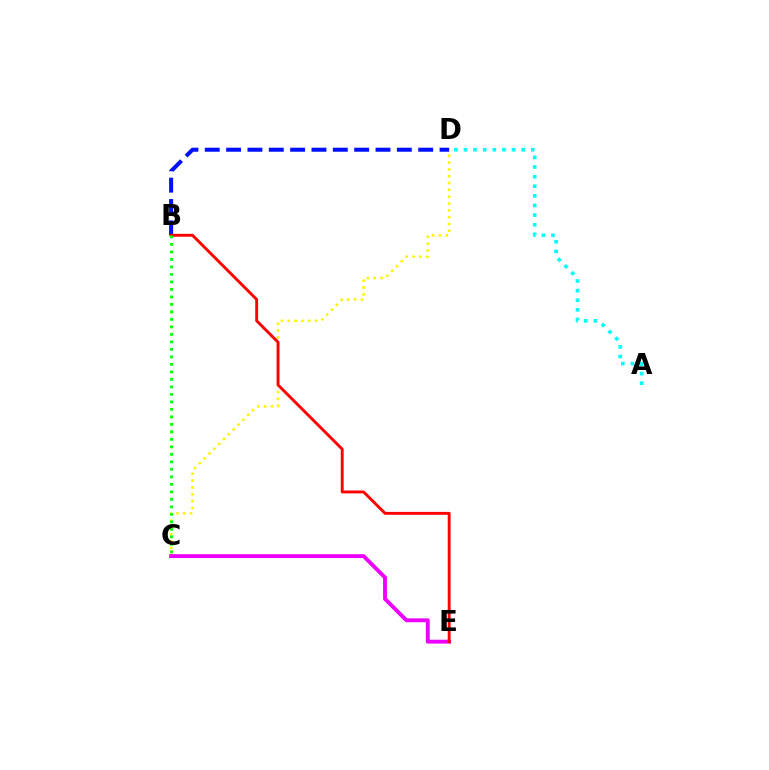{('C', 'D'): [{'color': '#fcf500', 'line_style': 'dotted', 'thickness': 1.86}], ('C', 'E'): [{'color': '#ee00ff', 'line_style': 'solid', 'thickness': 2.79}], ('A', 'D'): [{'color': '#00fff6', 'line_style': 'dotted', 'thickness': 2.61}], ('B', 'D'): [{'color': '#0010ff', 'line_style': 'dashed', 'thickness': 2.9}], ('B', 'E'): [{'color': '#ff0000', 'line_style': 'solid', 'thickness': 2.08}], ('B', 'C'): [{'color': '#08ff00', 'line_style': 'dotted', 'thickness': 2.04}]}